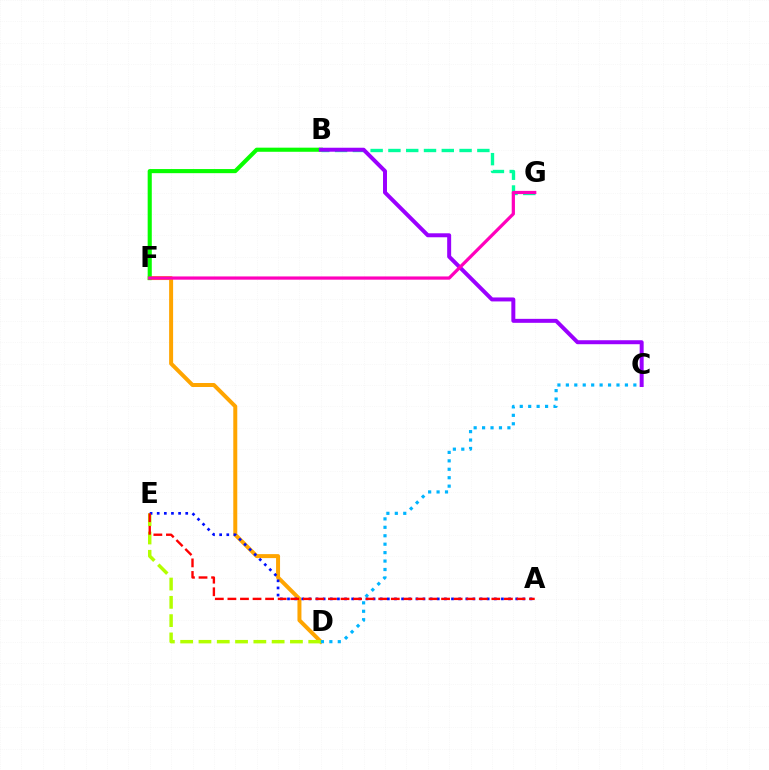{('D', 'F'): [{'color': '#ffa500', 'line_style': 'solid', 'thickness': 2.87}], ('D', 'E'): [{'color': '#b3ff00', 'line_style': 'dashed', 'thickness': 2.49}], ('A', 'E'): [{'color': '#0010ff', 'line_style': 'dotted', 'thickness': 1.94}, {'color': '#ff0000', 'line_style': 'dashed', 'thickness': 1.71}], ('B', 'F'): [{'color': '#08ff00', 'line_style': 'solid', 'thickness': 2.96}], ('B', 'G'): [{'color': '#00ff9d', 'line_style': 'dashed', 'thickness': 2.42}], ('B', 'C'): [{'color': '#9b00ff', 'line_style': 'solid', 'thickness': 2.86}], ('C', 'D'): [{'color': '#00b5ff', 'line_style': 'dotted', 'thickness': 2.29}], ('F', 'G'): [{'color': '#ff00bd', 'line_style': 'solid', 'thickness': 2.33}]}